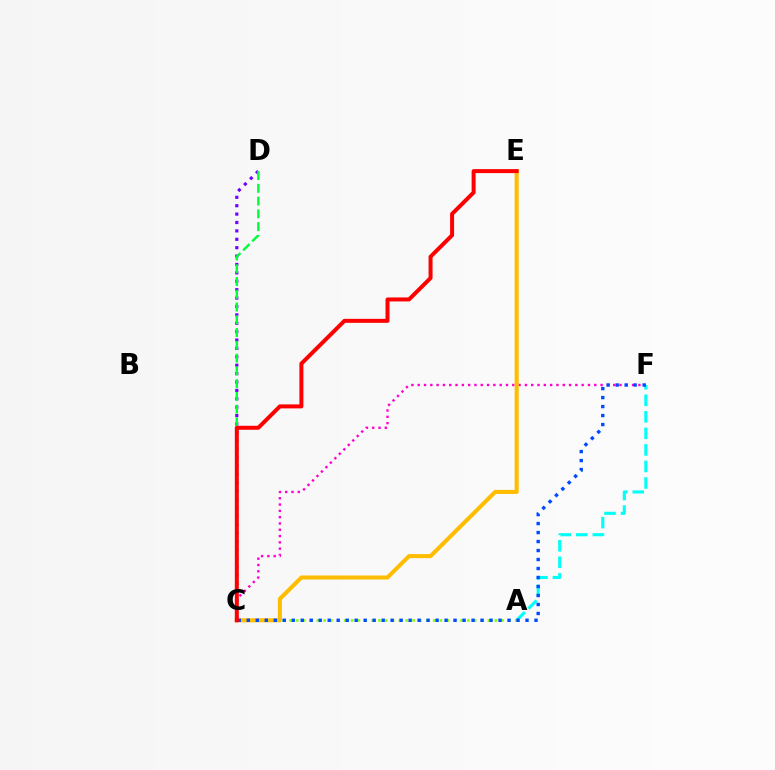{('A', 'F'): [{'color': '#00fff6', 'line_style': 'dashed', 'thickness': 2.25}], ('C', 'F'): [{'color': '#ff00cf', 'line_style': 'dotted', 'thickness': 1.71}, {'color': '#004bff', 'line_style': 'dotted', 'thickness': 2.44}], ('A', 'C'): [{'color': '#84ff00', 'line_style': 'dotted', 'thickness': 1.86}], ('C', 'E'): [{'color': '#ffbd00', 'line_style': 'solid', 'thickness': 2.92}, {'color': '#ff0000', 'line_style': 'solid', 'thickness': 2.87}], ('C', 'D'): [{'color': '#7200ff', 'line_style': 'dotted', 'thickness': 2.28}, {'color': '#00ff39', 'line_style': 'dashed', 'thickness': 1.73}]}